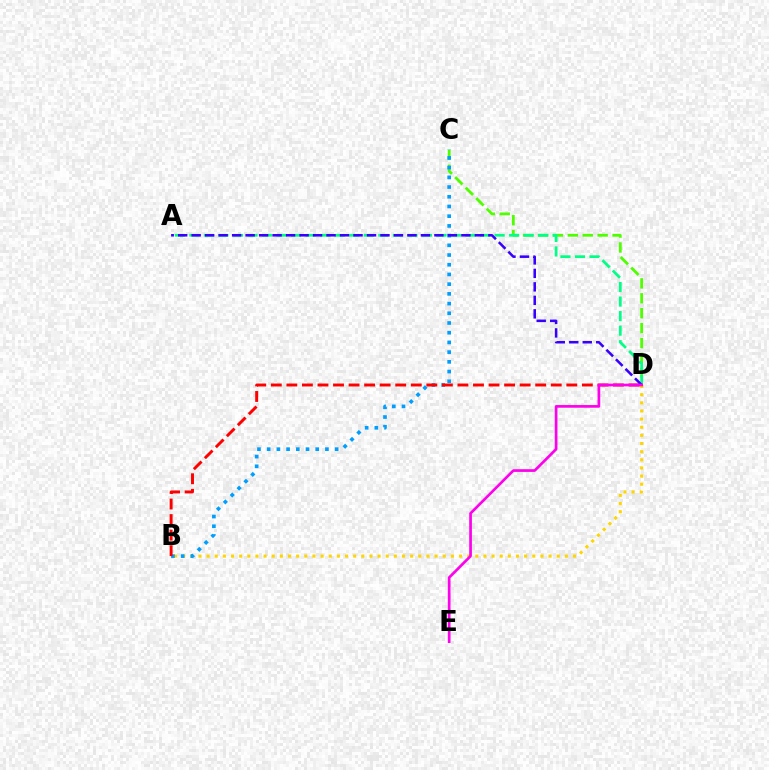{('C', 'D'): [{'color': '#4fff00', 'line_style': 'dashed', 'thickness': 2.03}], ('B', 'D'): [{'color': '#ffd500', 'line_style': 'dotted', 'thickness': 2.21}, {'color': '#ff0000', 'line_style': 'dashed', 'thickness': 2.11}], ('B', 'C'): [{'color': '#009eff', 'line_style': 'dotted', 'thickness': 2.64}], ('A', 'D'): [{'color': '#00ff86', 'line_style': 'dashed', 'thickness': 1.97}, {'color': '#3700ff', 'line_style': 'dashed', 'thickness': 1.83}], ('D', 'E'): [{'color': '#ff00ed', 'line_style': 'solid', 'thickness': 1.94}]}